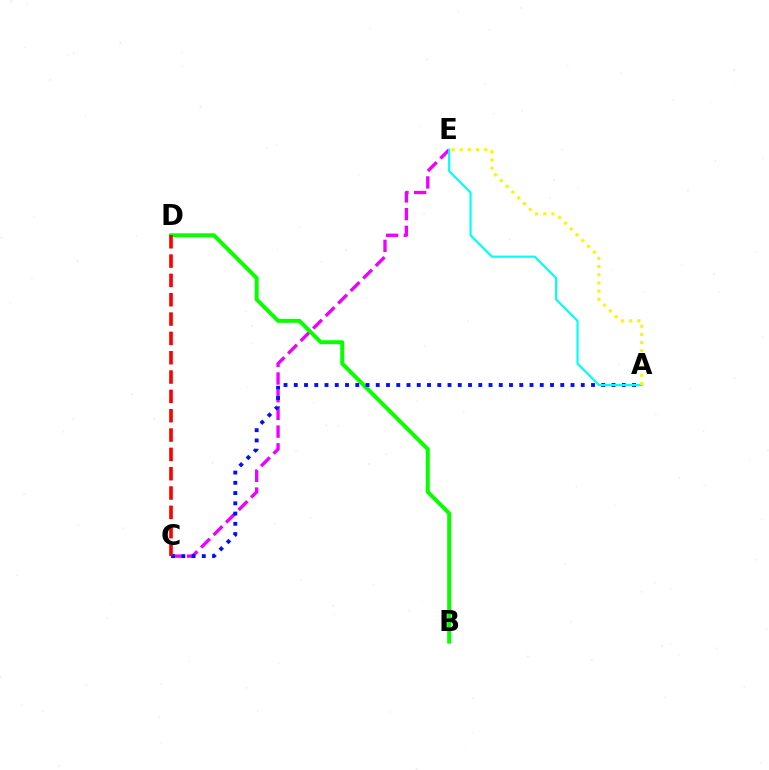{('C', 'E'): [{'color': '#ee00ff', 'line_style': 'dashed', 'thickness': 2.4}], ('B', 'D'): [{'color': '#08ff00', 'line_style': 'solid', 'thickness': 2.85}], ('A', 'C'): [{'color': '#0010ff', 'line_style': 'dotted', 'thickness': 2.78}], ('A', 'E'): [{'color': '#00fff6', 'line_style': 'solid', 'thickness': 1.55}, {'color': '#fcf500', 'line_style': 'dotted', 'thickness': 2.22}], ('C', 'D'): [{'color': '#ff0000', 'line_style': 'dashed', 'thickness': 2.63}]}